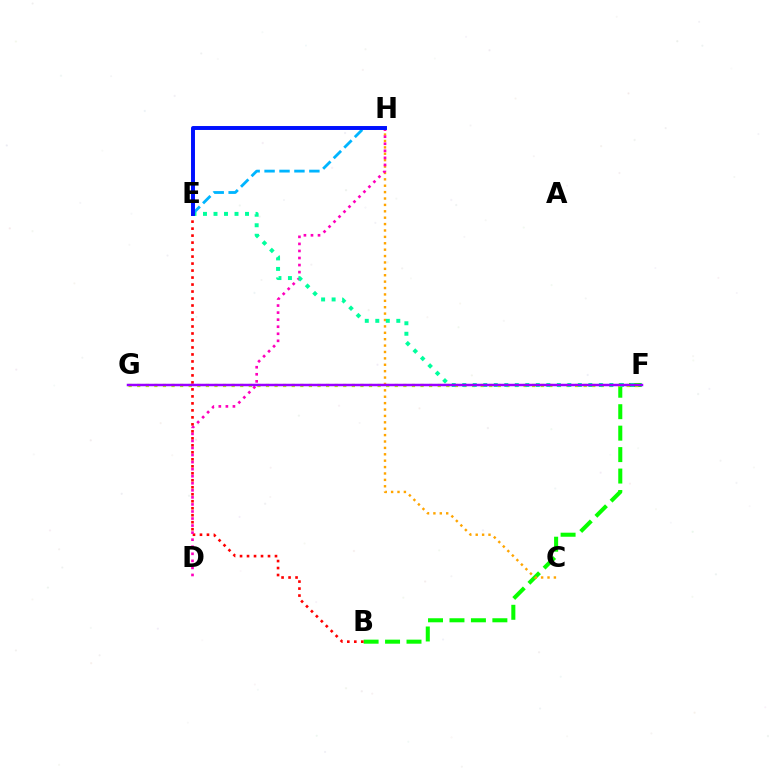{('B', 'F'): [{'color': '#08ff00', 'line_style': 'dashed', 'thickness': 2.91}], ('C', 'H'): [{'color': '#ffa500', 'line_style': 'dotted', 'thickness': 1.74}], ('F', 'G'): [{'color': '#b3ff00', 'line_style': 'dotted', 'thickness': 2.33}, {'color': '#9b00ff', 'line_style': 'solid', 'thickness': 1.79}], ('B', 'E'): [{'color': '#ff0000', 'line_style': 'dotted', 'thickness': 1.9}], ('D', 'H'): [{'color': '#ff00bd', 'line_style': 'dotted', 'thickness': 1.92}], ('E', 'F'): [{'color': '#00ff9d', 'line_style': 'dotted', 'thickness': 2.85}], ('E', 'H'): [{'color': '#00b5ff', 'line_style': 'dashed', 'thickness': 2.03}, {'color': '#0010ff', 'line_style': 'solid', 'thickness': 2.84}]}